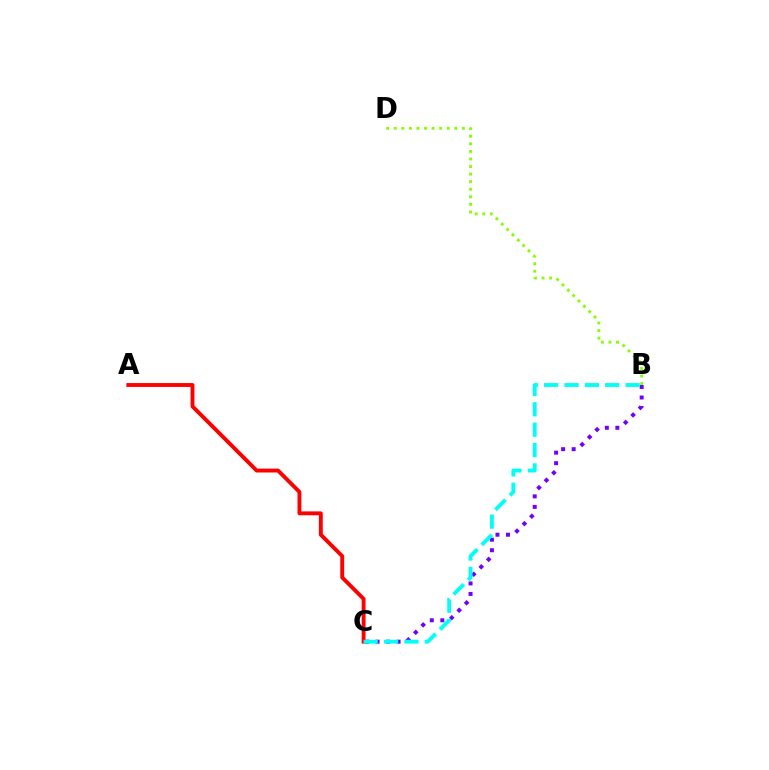{('B', 'C'): [{'color': '#7200ff', 'line_style': 'dotted', 'thickness': 2.86}, {'color': '#00fff6', 'line_style': 'dashed', 'thickness': 2.77}], ('B', 'D'): [{'color': '#84ff00', 'line_style': 'dotted', 'thickness': 2.06}], ('A', 'C'): [{'color': '#ff0000', 'line_style': 'solid', 'thickness': 2.8}]}